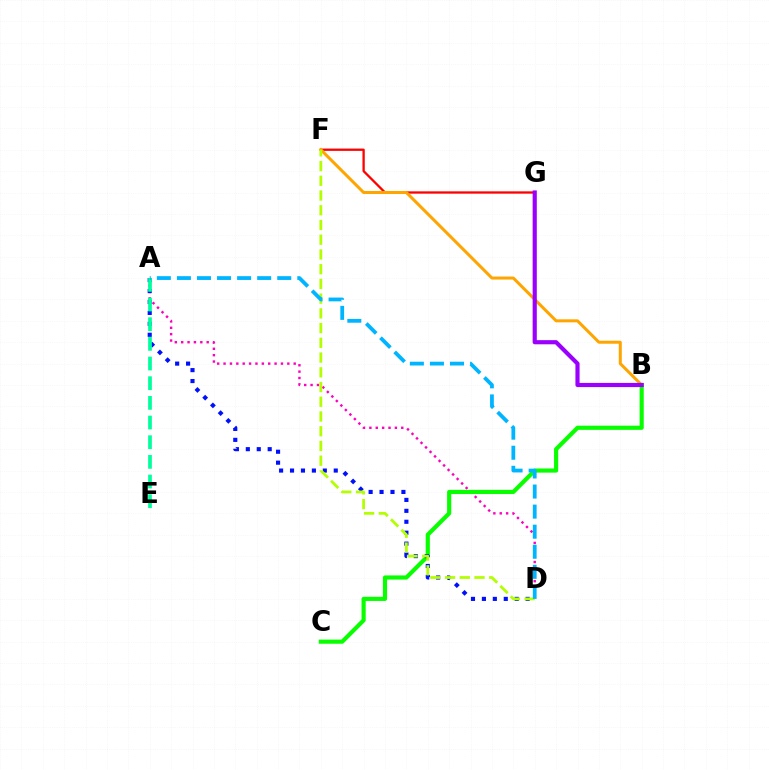{('F', 'G'): [{'color': '#ff0000', 'line_style': 'solid', 'thickness': 1.65}], ('A', 'D'): [{'color': '#ff00bd', 'line_style': 'dotted', 'thickness': 1.73}, {'color': '#0010ff', 'line_style': 'dotted', 'thickness': 2.97}, {'color': '#00b5ff', 'line_style': 'dashed', 'thickness': 2.73}], ('B', 'F'): [{'color': '#ffa500', 'line_style': 'solid', 'thickness': 2.17}], ('B', 'C'): [{'color': '#08ff00', 'line_style': 'solid', 'thickness': 2.99}], ('D', 'F'): [{'color': '#b3ff00', 'line_style': 'dashed', 'thickness': 2.0}], ('A', 'E'): [{'color': '#00ff9d', 'line_style': 'dashed', 'thickness': 2.67}], ('B', 'G'): [{'color': '#9b00ff', 'line_style': 'solid', 'thickness': 2.99}]}